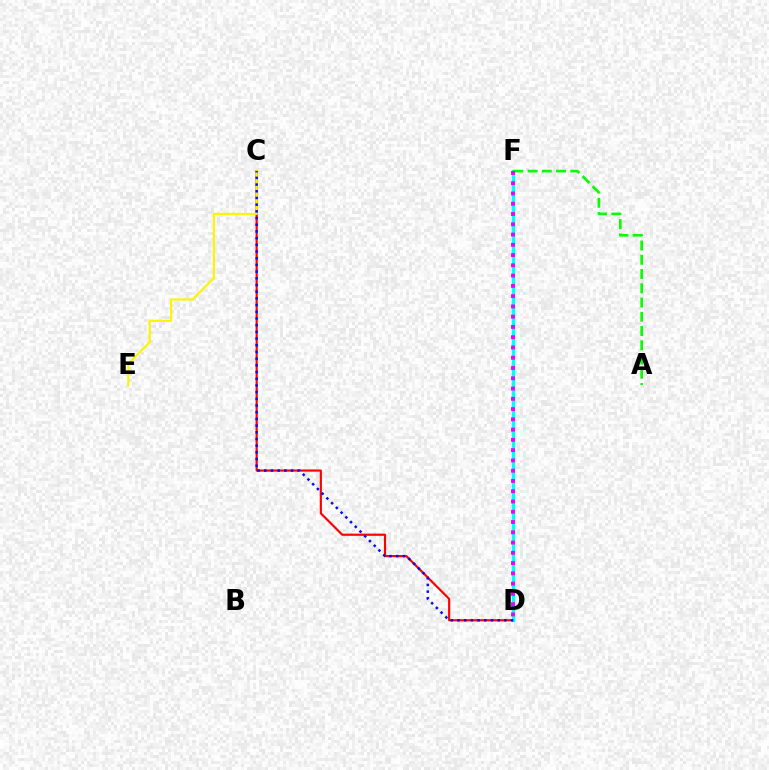{('C', 'D'): [{'color': '#ff0000', 'line_style': 'solid', 'thickness': 1.57}, {'color': '#0010ff', 'line_style': 'dotted', 'thickness': 1.82}], ('C', 'E'): [{'color': '#fcf500', 'line_style': 'solid', 'thickness': 1.56}], ('D', 'F'): [{'color': '#00fff6', 'line_style': 'solid', 'thickness': 2.42}, {'color': '#ee00ff', 'line_style': 'dotted', 'thickness': 2.79}], ('A', 'F'): [{'color': '#08ff00', 'line_style': 'dashed', 'thickness': 1.94}]}